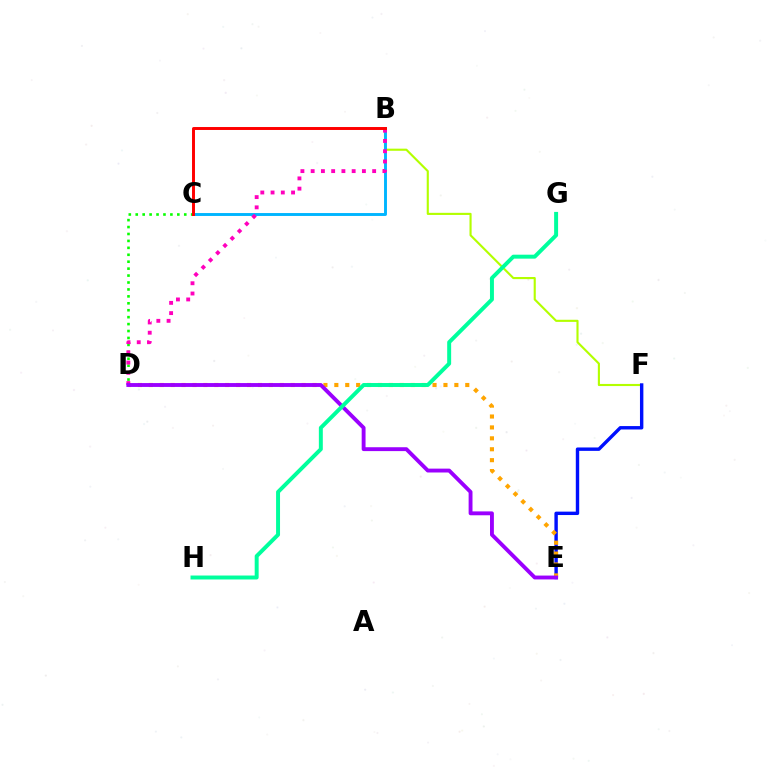{('C', 'D'): [{'color': '#08ff00', 'line_style': 'dotted', 'thickness': 1.88}], ('B', 'F'): [{'color': '#b3ff00', 'line_style': 'solid', 'thickness': 1.53}], ('B', 'C'): [{'color': '#00b5ff', 'line_style': 'solid', 'thickness': 2.09}, {'color': '#ff0000', 'line_style': 'solid', 'thickness': 2.12}], ('E', 'F'): [{'color': '#0010ff', 'line_style': 'solid', 'thickness': 2.45}], ('D', 'E'): [{'color': '#ffa500', 'line_style': 'dotted', 'thickness': 2.96}, {'color': '#9b00ff', 'line_style': 'solid', 'thickness': 2.79}], ('B', 'D'): [{'color': '#ff00bd', 'line_style': 'dotted', 'thickness': 2.78}], ('G', 'H'): [{'color': '#00ff9d', 'line_style': 'solid', 'thickness': 2.85}]}